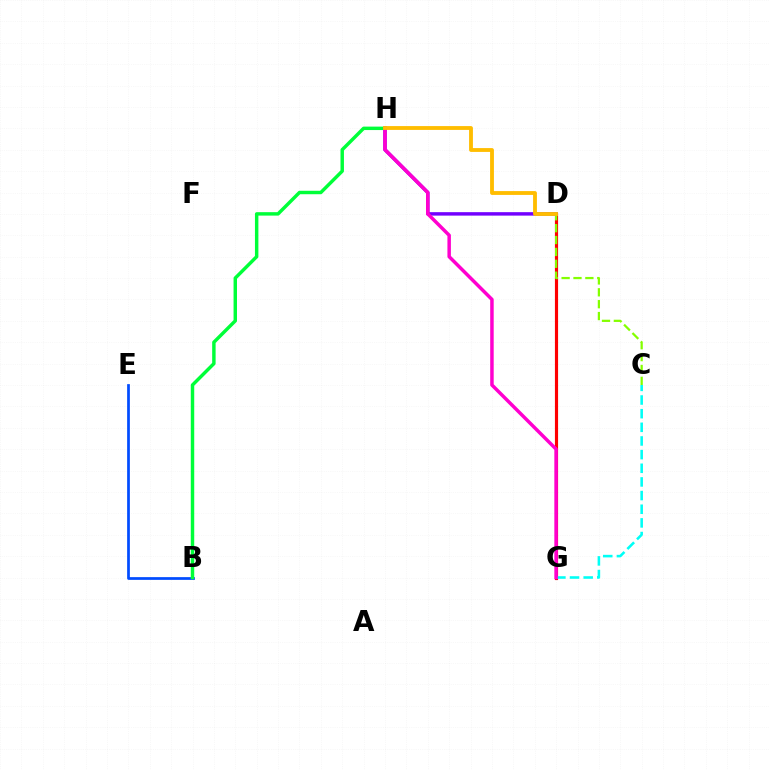{('B', 'E'): [{'color': '#004bff', 'line_style': 'solid', 'thickness': 1.96}], ('D', 'G'): [{'color': '#ff0000', 'line_style': 'solid', 'thickness': 2.27}], ('C', 'G'): [{'color': '#00fff6', 'line_style': 'dashed', 'thickness': 1.85}], ('B', 'H'): [{'color': '#00ff39', 'line_style': 'solid', 'thickness': 2.48}], ('D', 'H'): [{'color': '#7200ff', 'line_style': 'solid', 'thickness': 2.48}, {'color': '#ffbd00', 'line_style': 'solid', 'thickness': 2.76}], ('C', 'D'): [{'color': '#84ff00', 'line_style': 'dashed', 'thickness': 1.61}], ('G', 'H'): [{'color': '#ff00cf', 'line_style': 'solid', 'thickness': 2.51}]}